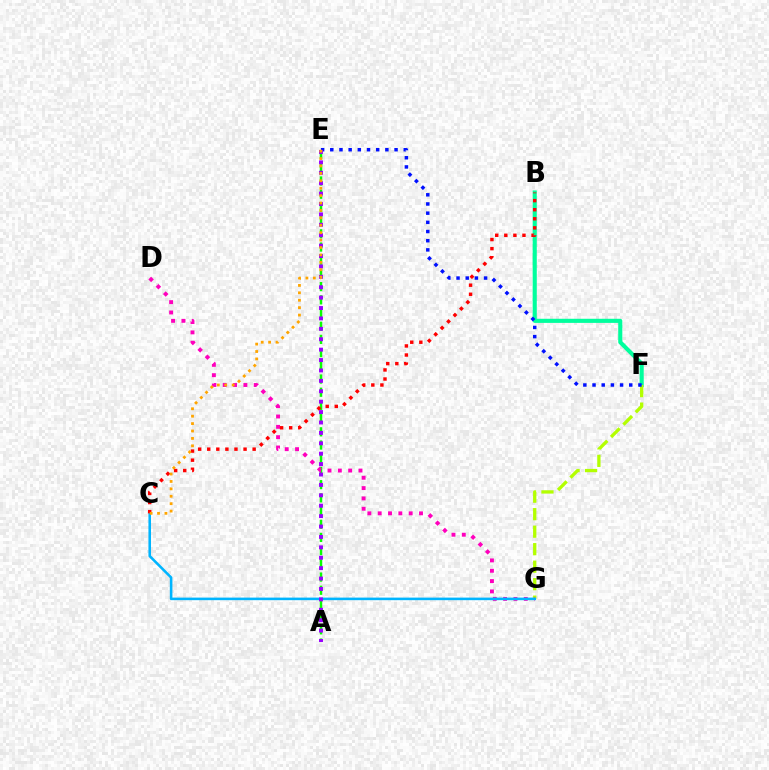{('B', 'F'): [{'color': '#00ff9d', 'line_style': 'solid', 'thickness': 2.96}], ('A', 'E'): [{'color': '#08ff00', 'line_style': 'dashed', 'thickness': 1.79}, {'color': '#9b00ff', 'line_style': 'dotted', 'thickness': 2.83}], ('F', 'G'): [{'color': '#b3ff00', 'line_style': 'dashed', 'thickness': 2.38}], ('D', 'G'): [{'color': '#ff00bd', 'line_style': 'dotted', 'thickness': 2.81}], ('C', 'G'): [{'color': '#00b5ff', 'line_style': 'solid', 'thickness': 1.85}], ('E', 'F'): [{'color': '#0010ff', 'line_style': 'dotted', 'thickness': 2.49}], ('B', 'C'): [{'color': '#ff0000', 'line_style': 'dotted', 'thickness': 2.47}], ('C', 'E'): [{'color': '#ffa500', 'line_style': 'dotted', 'thickness': 2.01}]}